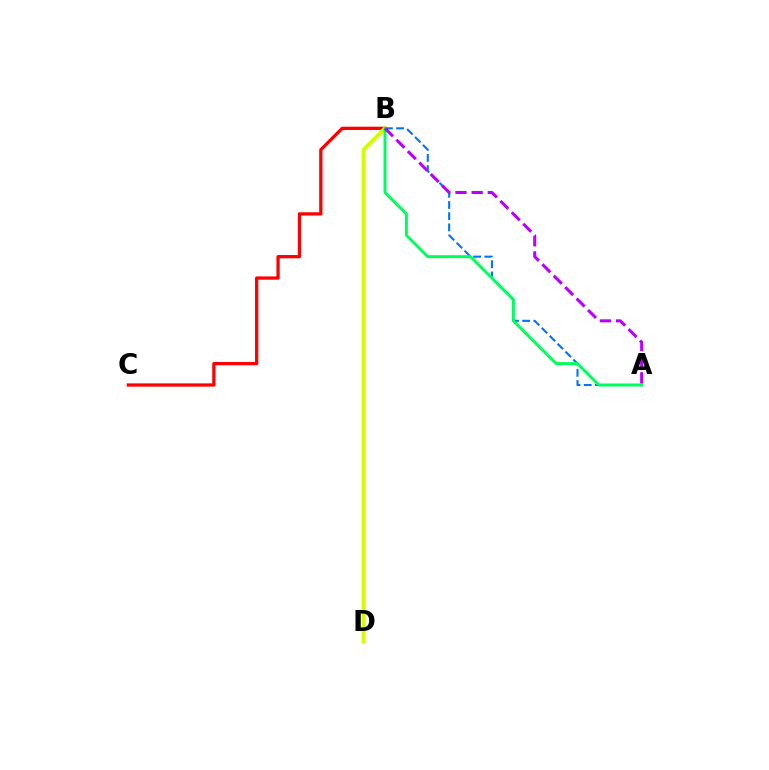{('B', 'C'): [{'color': '#ff0000', 'line_style': 'solid', 'thickness': 2.36}], ('B', 'D'): [{'color': '#d1ff00', 'line_style': 'solid', 'thickness': 2.86}], ('A', 'B'): [{'color': '#0074ff', 'line_style': 'dashed', 'thickness': 1.52}, {'color': '#00ff5c', 'line_style': 'solid', 'thickness': 2.14}, {'color': '#b900ff', 'line_style': 'dashed', 'thickness': 2.19}]}